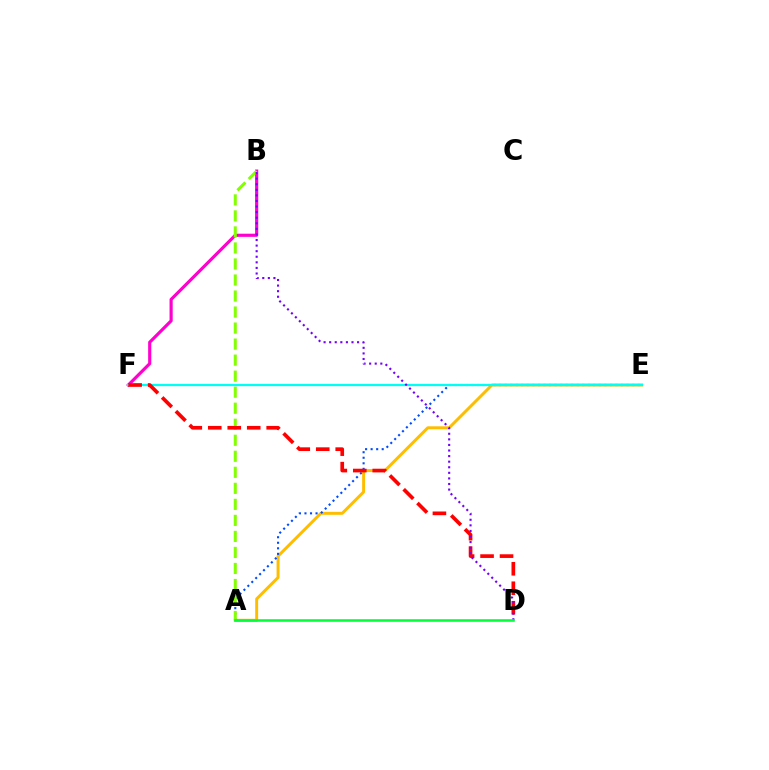{('A', 'E'): [{'color': '#ffbd00', 'line_style': 'solid', 'thickness': 2.13}, {'color': '#004bff', 'line_style': 'dotted', 'thickness': 1.51}], ('B', 'F'): [{'color': '#ff00cf', 'line_style': 'solid', 'thickness': 2.27}], ('A', 'B'): [{'color': '#84ff00', 'line_style': 'dashed', 'thickness': 2.18}], ('E', 'F'): [{'color': '#00fff6', 'line_style': 'solid', 'thickness': 1.61}], ('D', 'F'): [{'color': '#ff0000', 'line_style': 'dashed', 'thickness': 2.65}], ('B', 'D'): [{'color': '#7200ff', 'line_style': 'dotted', 'thickness': 1.52}], ('A', 'D'): [{'color': '#00ff39', 'line_style': 'solid', 'thickness': 1.83}]}